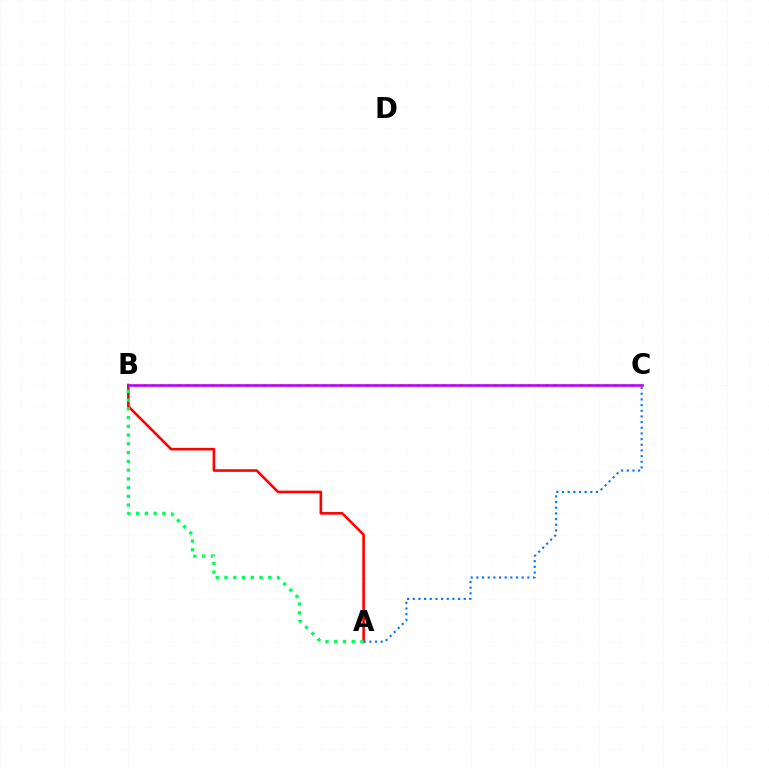{('A', 'B'): [{'color': '#ff0000', 'line_style': 'solid', 'thickness': 1.87}, {'color': '#00ff5c', 'line_style': 'dotted', 'thickness': 2.38}], ('B', 'C'): [{'color': '#d1ff00', 'line_style': 'dotted', 'thickness': 2.32}, {'color': '#b900ff', 'line_style': 'solid', 'thickness': 1.89}], ('A', 'C'): [{'color': '#0074ff', 'line_style': 'dotted', 'thickness': 1.54}]}